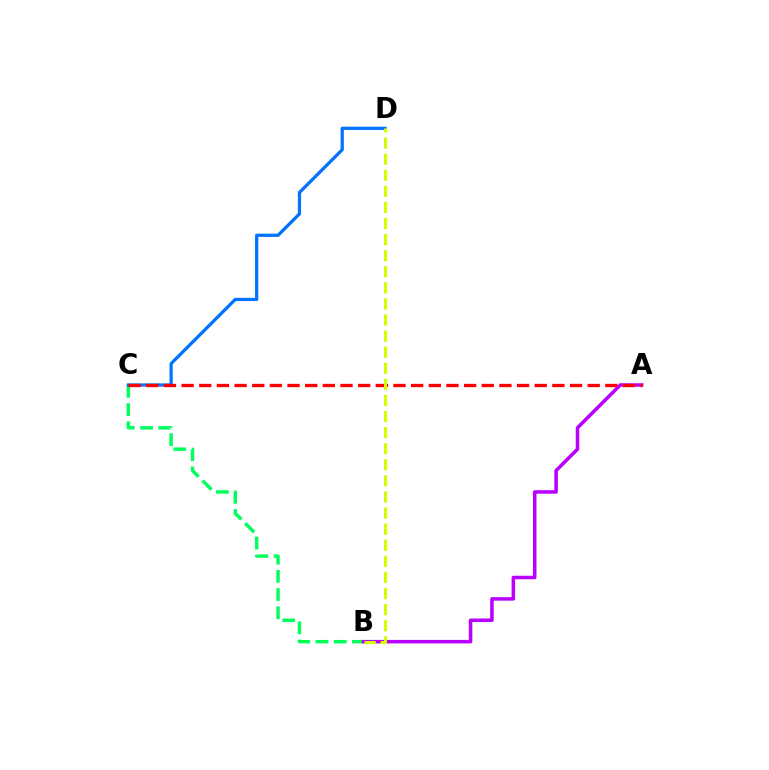{('B', 'C'): [{'color': '#00ff5c', 'line_style': 'dashed', 'thickness': 2.47}], ('A', 'B'): [{'color': '#b900ff', 'line_style': 'solid', 'thickness': 2.53}], ('C', 'D'): [{'color': '#0074ff', 'line_style': 'solid', 'thickness': 2.33}], ('A', 'C'): [{'color': '#ff0000', 'line_style': 'dashed', 'thickness': 2.4}], ('B', 'D'): [{'color': '#d1ff00', 'line_style': 'dashed', 'thickness': 2.19}]}